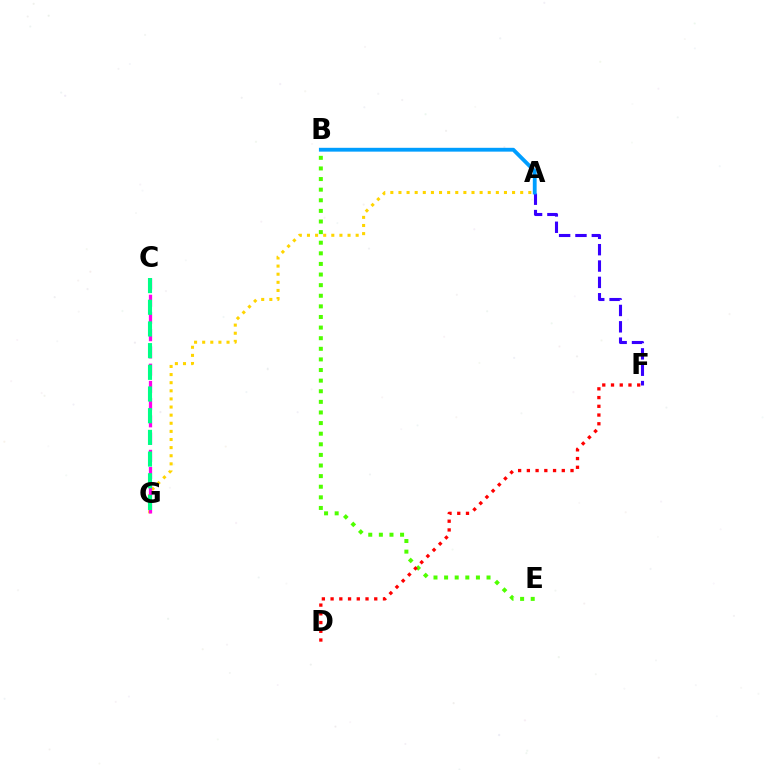{('A', 'F'): [{'color': '#3700ff', 'line_style': 'dashed', 'thickness': 2.22}], ('A', 'G'): [{'color': '#ffd500', 'line_style': 'dotted', 'thickness': 2.21}], ('B', 'E'): [{'color': '#4fff00', 'line_style': 'dotted', 'thickness': 2.88}], ('A', 'B'): [{'color': '#009eff', 'line_style': 'solid', 'thickness': 2.76}], ('C', 'G'): [{'color': '#ff00ed', 'line_style': 'dashed', 'thickness': 2.34}, {'color': '#00ff86', 'line_style': 'dashed', 'thickness': 2.95}], ('D', 'F'): [{'color': '#ff0000', 'line_style': 'dotted', 'thickness': 2.37}]}